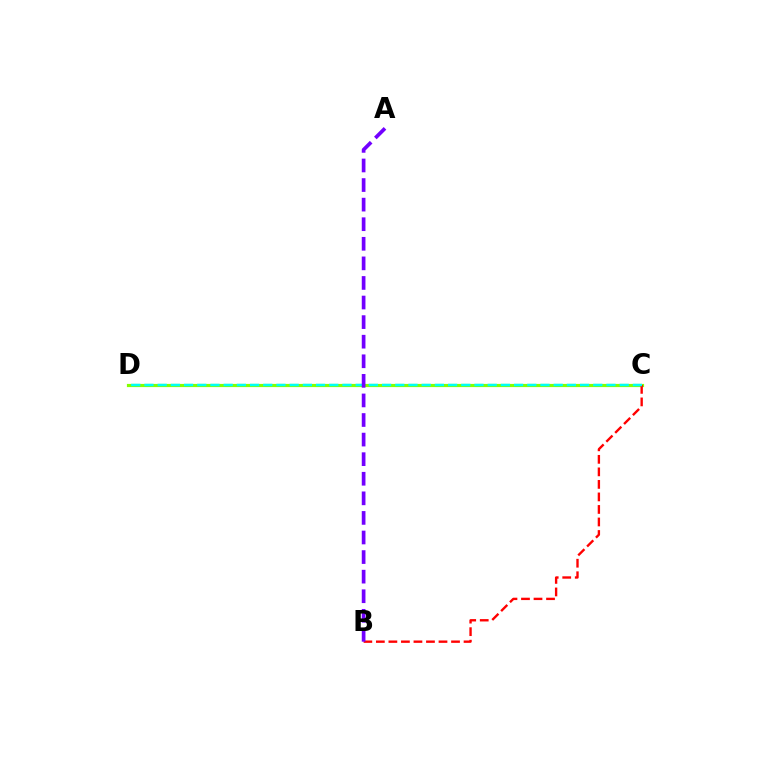{('C', 'D'): [{'color': '#84ff00', 'line_style': 'solid', 'thickness': 2.29}, {'color': '#00fff6', 'line_style': 'dashed', 'thickness': 1.79}], ('B', 'C'): [{'color': '#ff0000', 'line_style': 'dashed', 'thickness': 1.7}], ('A', 'B'): [{'color': '#7200ff', 'line_style': 'dashed', 'thickness': 2.66}]}